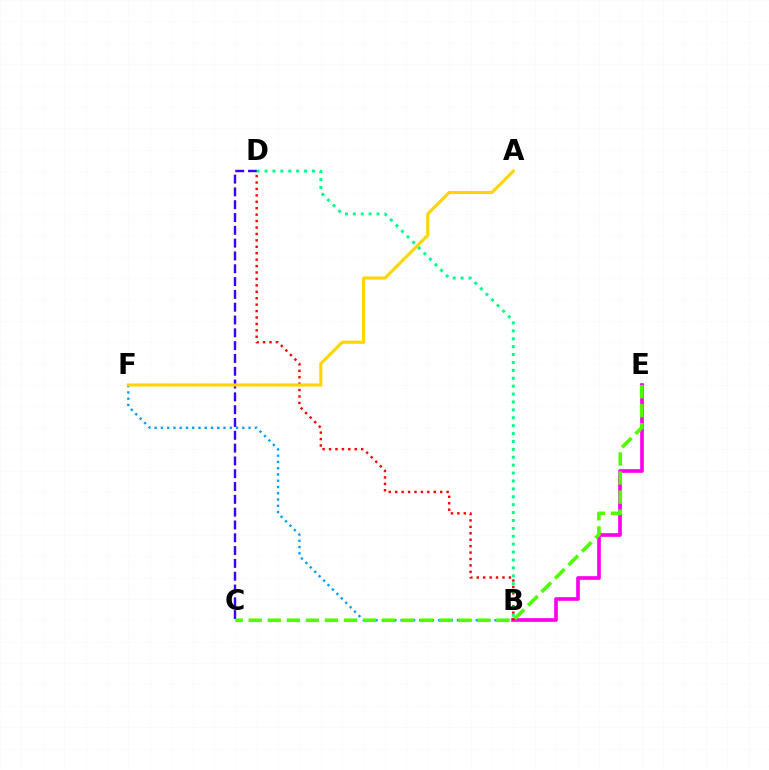{('B', 'F'): [{'color': '#009eff', 'line_style': 'dotted', 'thickness': 1.7}], ('B', 'E'): [{'color': '#ff00ed', 'line_style': 'solid', 'thickness': 2.64}], ('C', 'D'): [{'color': '#3700ff', 'line_style': 'dashed', 'thickness': 1.74}], ('B', 'D'): [{'color': '#ff0000', 'line_style': 'dotted', 'thickness': 1.75}, {'color': '#00ff86', 'line_style': 'dotted', 'thickness': 2.15}], ('C', 'E'): [{'color': '#4fff00', 'line_style': 'dashed', 'thickness': 2.59}], ('A', 'F'): [{'color': '#ffd500', 'line_style': 'solid', 'thickness': 2.24}]}